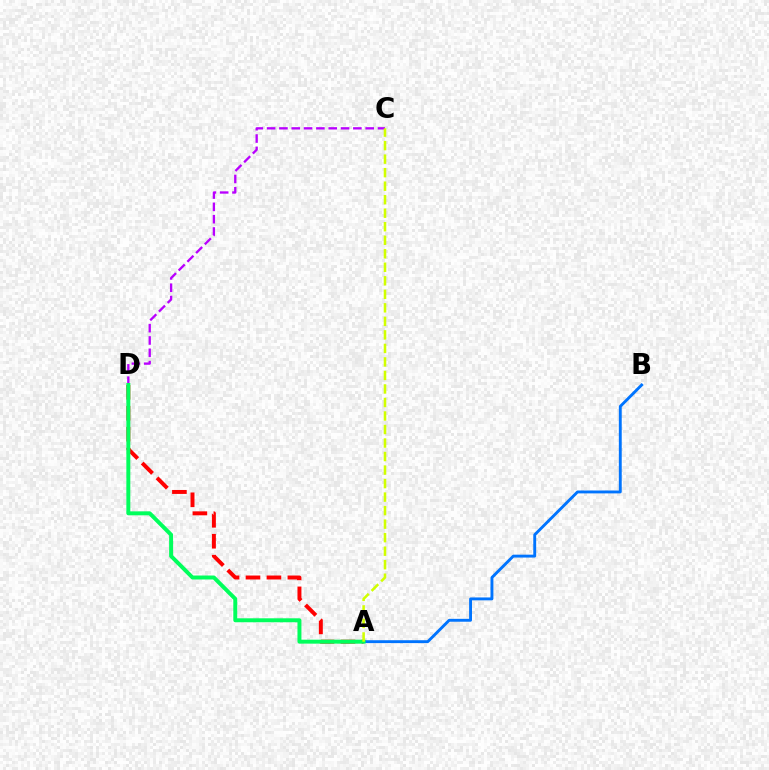{('A', 'B'): [{'color': '#0074ff', 'line_style': 'solid', 'thickness': 2.08}], ('C', 'D'): [{'color': '#b900ff', 'line_style': 'dashed', 'thickness': 1.67}], ('A', 'D'): [{'color': '#ff0000', 'line_style': 'dashed', 'thickness': 2.85}, {'color': '#00ff5c', 'line_style': 'solid', 'thickness': 2.85}], ('A', 'C'): [{'color': '#d1ff00', 'line_style': 'dashed', 'thickness': 1.84}]}